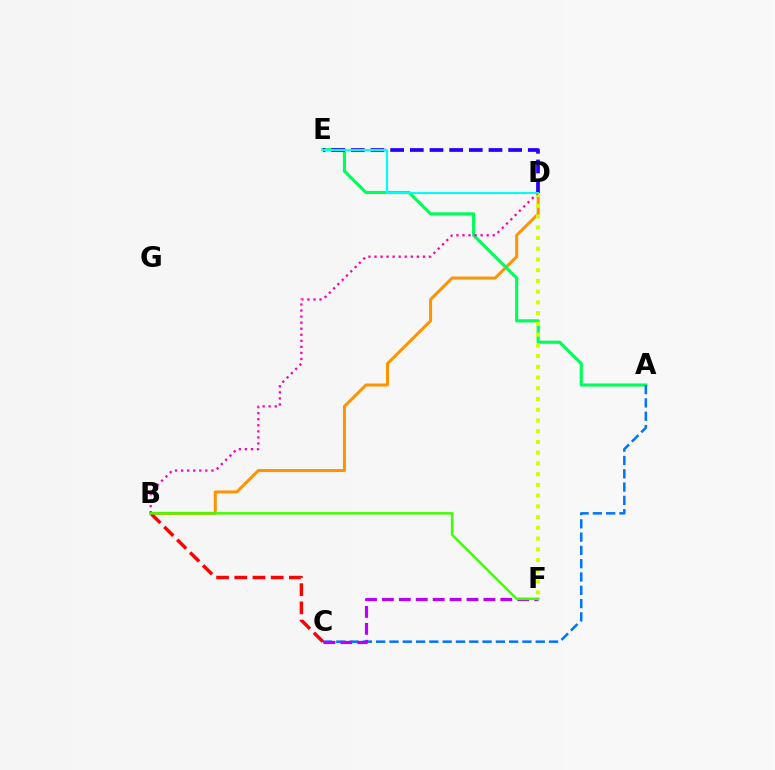{('B', 'D'): [{'color': '#ff9400', 'line_style': 'solid', 'thickness': 2.17}, {'color': '#ff00ac', 'line_style': 'dotted', 'thickness': 1.64}], ('A', 'E'): [{'color': '#00ff5c', 'line_style': 'solid', 'thickness': 2.28}], ('D', 'E'): [{'color': '#2500ff', 'line_style': 'dashed', 'thickness': 2.67}, {'color': '#00fff6', 'line_style': 'solid', 'thickness': 1.51}], ('B', 'C'): [{'color': '#ff0000', 'line_style': 'dashed', 'thickness': 2.47}], ('A', 'C'): [{'color': '#0074ff', 'line_style': 'dashed', 'thickness': 1.81}], ('D', 'F'): [{'color': '#d1ff00', 'line_style': 'dotted', 'thickness': 2.92}], ('C', 'F'): [{'color': '#b900ff', 'line_style': 'dashed', 'thickness': 2.3}], ('B', 'F'): [{'color': '#3dff00', 'line_style': 'solid', 'thickness': 1.78}]}